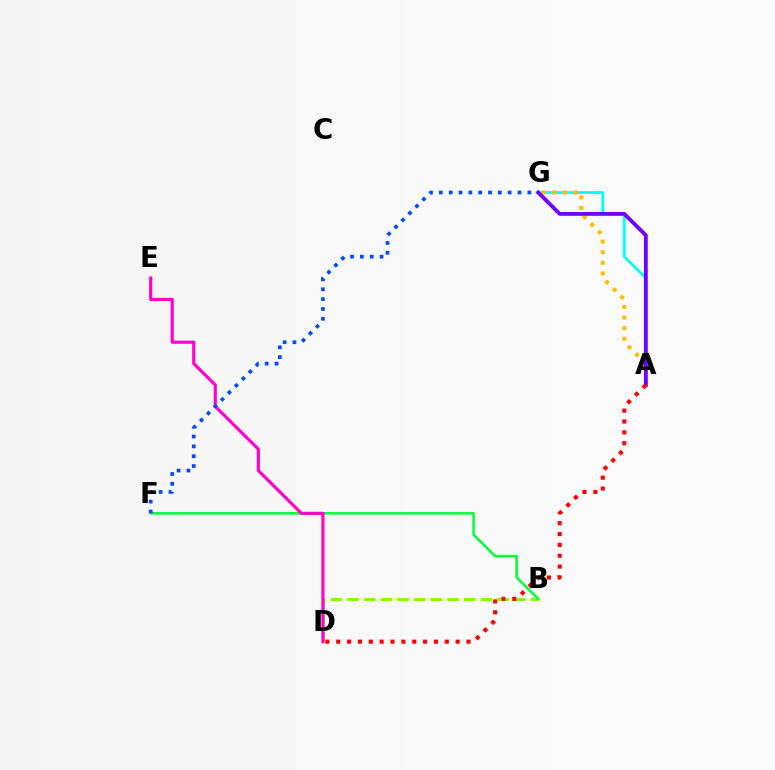{('A', 'G'): [{'color': '#00fff6', 'line_style': 'solid', 'thickness': 2.0}, {'color': '#ffbd00', 'line_style': 'dotted', 'thickness': 2.89}, {'color': '#7200ff', 'line_style': 'solid', 'thickness': 2.76}], ('B', 'D'): [{'color': '#84ff00', 'line_style': 'dashed', 'thickness': 2.27}], ('B', 'F'): [{'color': '#00ff39', 'line_style': 'solid', 'thickness': 1.81}], ('D', 'E'): [{'color': '#ff00cf', 'line_style': 'solid', 'thickness': 2.26}], ('F', 'G'): [{'color': '#004bff', 'line_style': 'dotted', 'thickness': 2.67}], ('A', 'D'): [{'color': '#ff0000', 'line_style': 'dotted', 'thickness': 2.95}]}